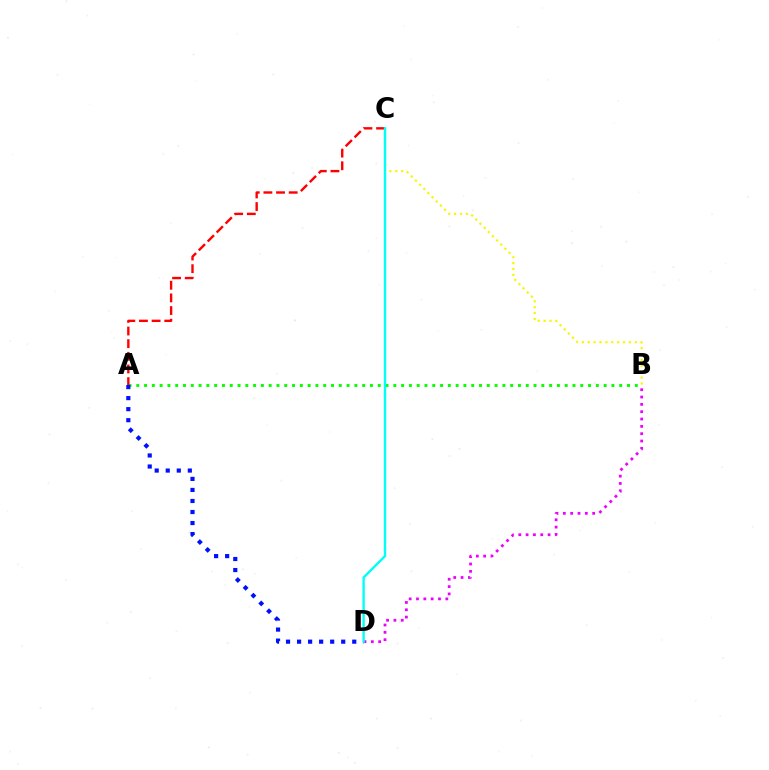{('B', 'C'): [{'color': '#fcf500', 'line_style': 'dotted', 'thickness': 1.6}], ('A', 'B'): [{'color': '#08ff00', 'line_style': 'dotted', 'thickness': 2.12}], ('A', 'C'): [{'color': '#ff0000', 'line_style': 'dashed', 'thickness': 1.72}], ('B', 'D'): [{'color': '#ee00ff', 'line_style': 'dotted', 'thickness': 1.99}], ('A', 'D'): [{'color': '#0010ff', 'line_style': 'dotted', 'thickness': 3.0}], ('C', 'D'): [{'color': '#00fff6', 'line_style': 'solid', 'thickness': 1.71}]}